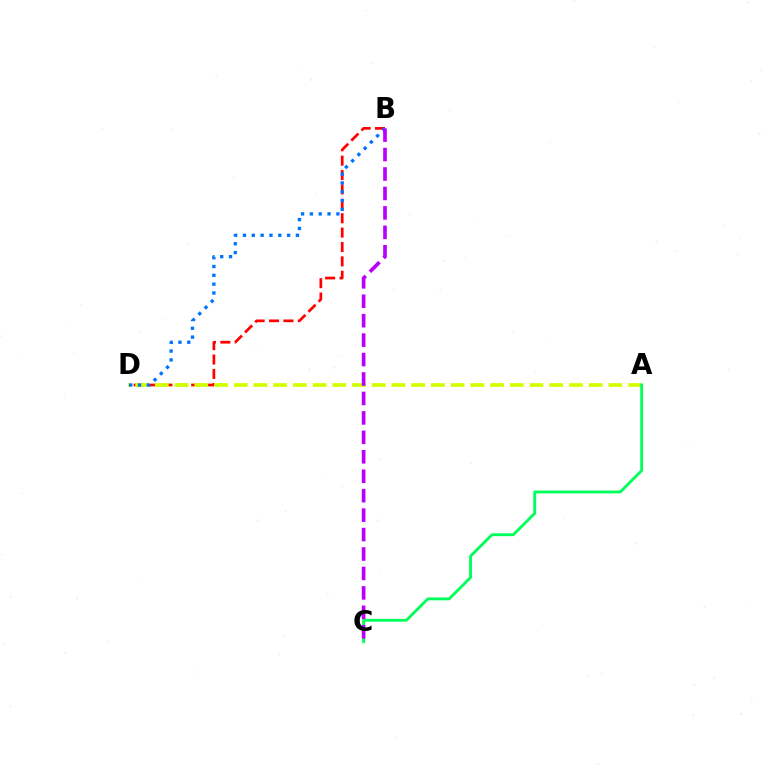{('B', 'D'): [{'color': '#ff0000', 'line_style': 'dashed', 'thickness': 1.95}, {'color': '#0074ff', 'line_style': 'dotted', 'thickness': 2.4}], ('A', 'D'): [{'color': '#d1ff00', 'line_style': 'dashed', 'thickness': 2.68}], ('A', 'C'): [{'color': '#00ff5c', 'line_style': 'solid', 'thickness': 2.06}], ('B', 'C'): [{'color': '#b900ff', 'line_style': 'dashed', 'thickness': 2.64}]}